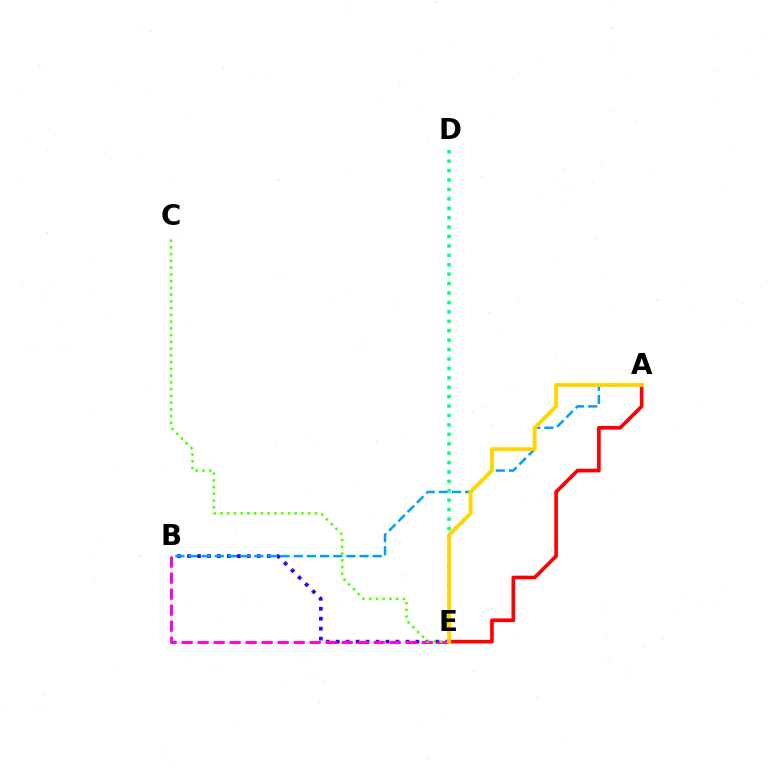{('B', 'E'): [{'color': '#3700ff', 'line_style': 'dotted', 'thickness': 2.71}, {'color': '#ff00ed', 'line_style': 'dashed', 'thickness': 2.17}], ('A', 'B'): [{'color': '#009eff', 'line_style': 'dashed', 'thickness': 1.79}], ('C', 'E'): [{'color': '#4fff00', 'line_style': 'dotted', 'thickness': 1.83}], ('D', 'E'): [{'color': '#00ff86', 'line_style': 'dotted', 'thickness': 2.56}], ('A', 'E'): [{'color': '#ff0000', 'line_style': 'solid', 'thickness': 2.64}, {'color': '#ffd500', 'line_style': 'solid', 'thickness': 2.79}]}